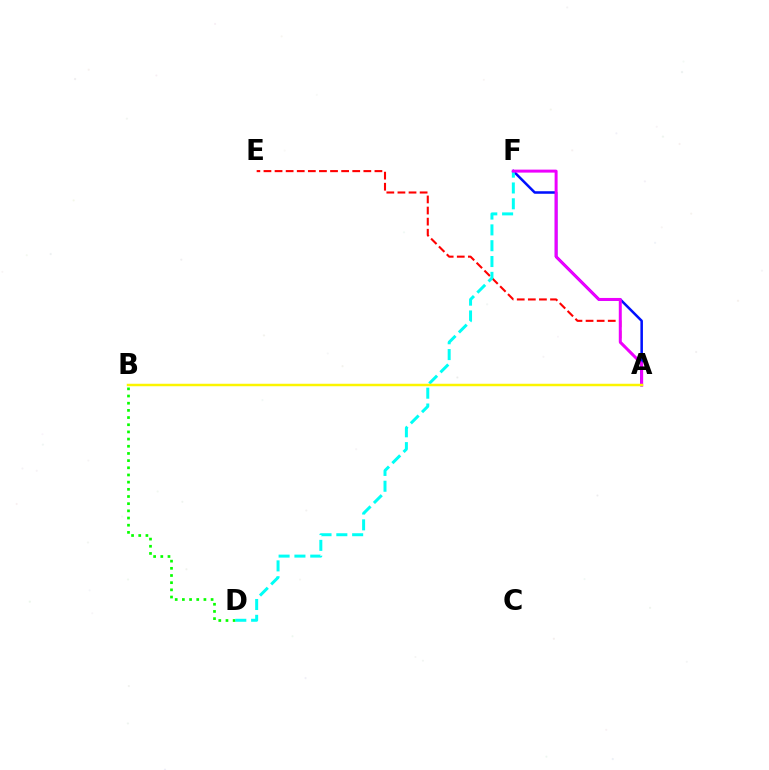{('B', 'D'): [{'color': '#08ff00', 'line_style': 'dotted', 'thickness': 1.95}], ('A', 'E'): [{'color': '#ff0000', 'line_style': 'dashed', 'thickness': 1.51}], ('A', 'F'): [{'color': '#0010ff', 'line_style': 'solid', 'thickness': 1.82}, {'color': '#ee00ff', 'line_style': 'solid', 'thickness': 2.15}], ('D', 'F'): [{'color': '#00fff6', 'line_style': 'dashed', 'thickness': 2.15}], ('A', 'B'): [{'color': '#fcf500', 'line_style': 'solid', 'thickness': 1.78}]}